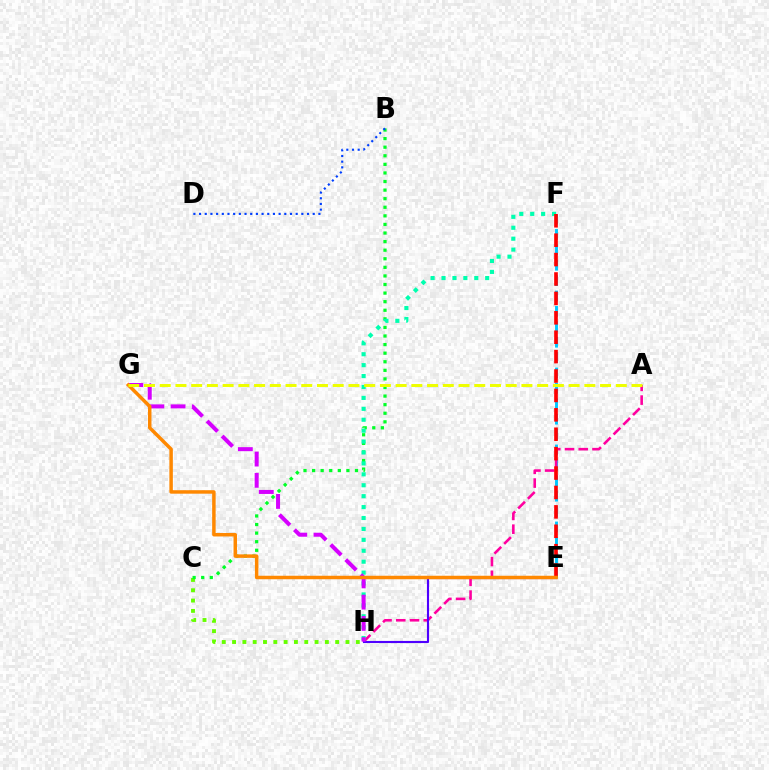{('E', 'F'): [{'color': '#00c7ff', 'line_style': 'dashed', 'thickness': 2.09}, {'color': '#ff0000', 'line_style': 'dashed', 'thickness': 2.64}], ('C', 'H'): [{'color': '#66ff00', 'line_style': 'dotted', 'thickness': 2.8}], ('B', 'C'): [{'color': '#00ff27', 'line_style': 'dotted', 'thickness': 2.33}], ('A', 'H'): [{'color': '#ff00a0', 'line_style': 'dashed', 'thickness': 1.87}], ('F', 'H'): [{'color': '#00ffaf', 'line_style': 'dotted', 'thickness': 2.97}], ('E', 'H'): [{'color': '#4f00ff', 'line_style': 'solid', 'thickness': 1.53}], ('G', 'H'): [{'color': '#d600ff', 'line_style': 'dashed', 'thickness': 2.89}], ('E', 'G'): [{'color': '#ff8800', 'line_style': 'solid', 'thickness': 2.51}], ('B', 'D'): [{'color': '#003fff', 'line_style': 'dotted', 'thickness': 1.54}], ('A', 'G'): [{'color': '#eeff00', 'line_style': 'dashed', 'thickness': 2.14}]}